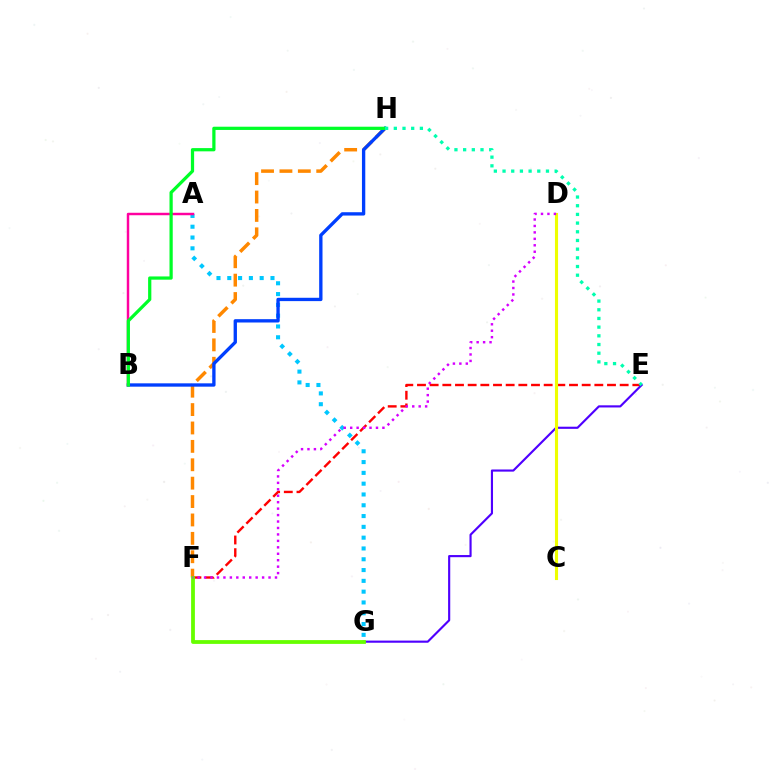{('E', 'F'): [{'color': '#ff0000', 'line_style': 'dashed', 'thickness': 1.72}], ('A', 'G'): [{'color': '#00c7ff', 'line_style': 'dotted', 'thickness': 2.93}], ('E', 'G'): [{'color': '#4f00ff', 'line_style': 'solid', 'thickness': 1.54}], ('F', 'H'): [{'color': '#ff8800', 'line_style': 'dashed', 'thickness': 2.5}], ('F', 'G'): [{'color': '#66ff00', 'line_style': 'solid', 'thickness': 2.73}], ('B', 'H'): [{'color': '#003fff', 'line_style': 'solid', 'thickness': 2.4}, {'color': '#00ff27', 'line_style': 'solid', 'thickness': 2.33}], ('A', 'B'): [{'color': '#ff00a0', 'line_style': 'solid', 'thickness': 1.77}], ('C', 'D'): [{'color': '#eeff00', 'line_style': 'solid', 'thickness': 2.24}], ('D', 'F'): [{'color': '#d600ff', 'line_style': 'dotted', 'thickness': 1.75}], ('E', 'H'): [{'color': '#00ffaf', 'line_style': 'dotted', 'thickness': 2.36}]}